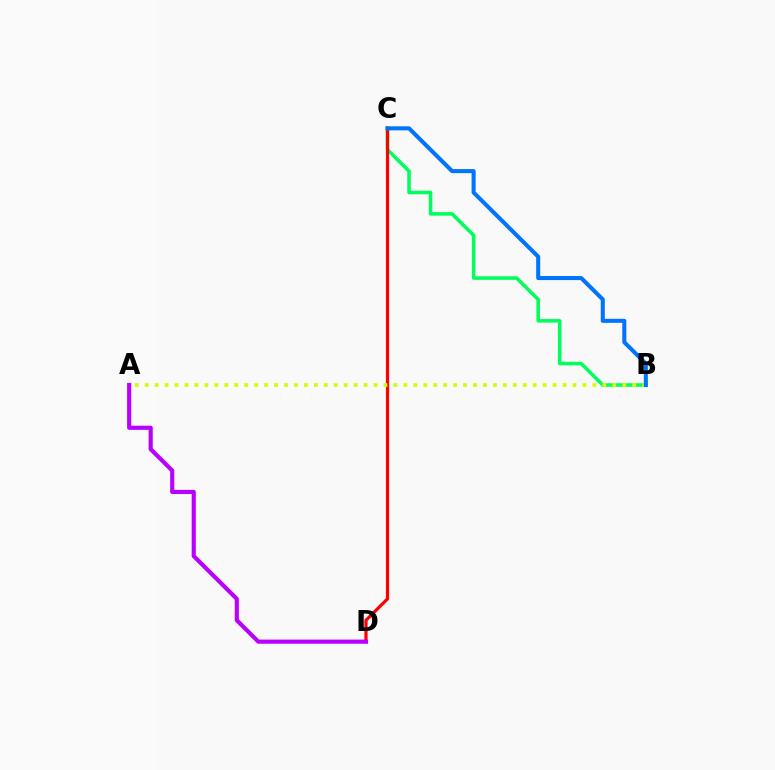{('B', 'C'): [{'color': '#00ff5c', 'line_style': 'solid', 'thickness': 2.55}, {'color': '#0074ff', 'line_style': 'solid', 'thickness': 2.92}], ('C', 'D'): [{'color': '#ff0000', 'line_style': 'solid', 'thickness': 2.3}], ('A', 'B'): [{'color': '#d1ff00', 'line_style': 'dotted', 'thickness': 2.7}], ('A', 'D'): [{'color': '#b900ff', 'line_style': 'solid', 'thickness': 2.98}]}